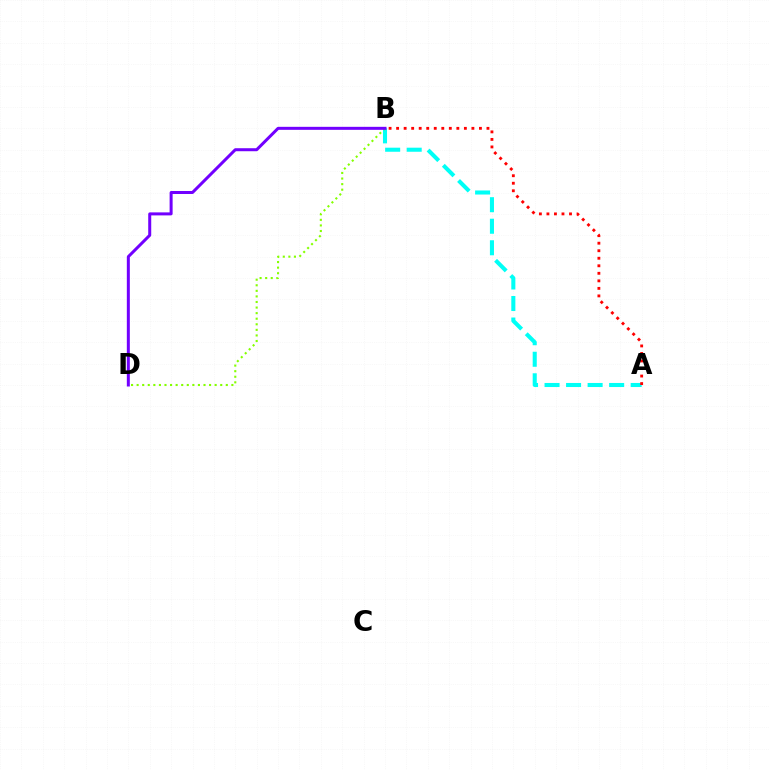{('A', 'B'): [{'color': '#00fff6', 'line_style': 'dashed', 'thickness': 2.93}, {'color': '#ff0000', 'line_style': 'dotted', 'thickness': 2.05}], ('B', 'D'): [{'color': '#84ff00', 'line_style': 'dotted', 'thickness': 1.51}, {'color': '#7200ff', 'line_style': 'solid', 'thickness': 2.17}]}